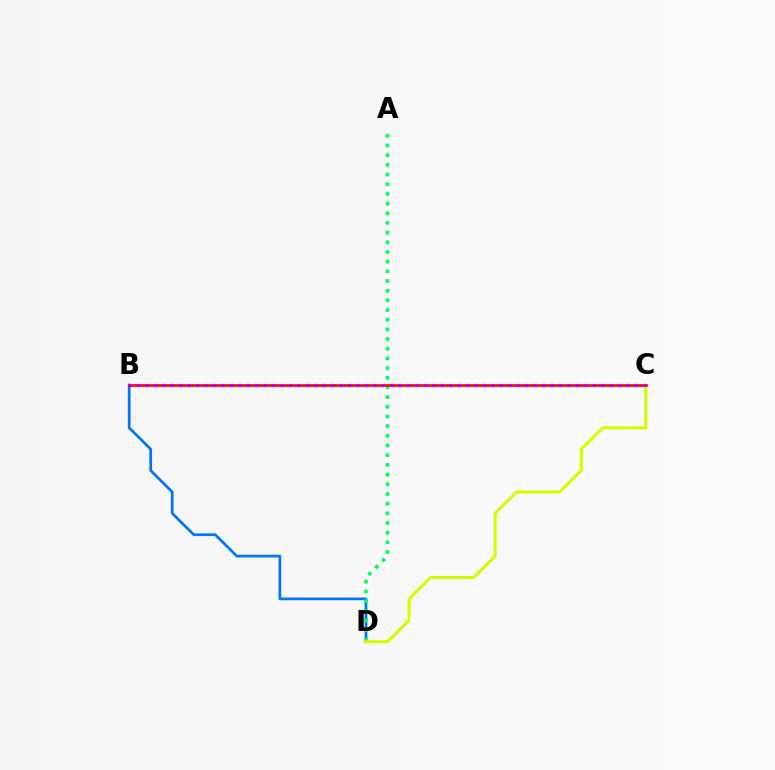{('B', 'D'): [{'color': '#0074ff', 'line_style': 'solid', 'thickness': 1.95}], ('A', 'D'): [{'color': '#00ff5c', 'line_style': 'dotted', 'thickness': 2.63}], ('C', 'D'): [{'color': '#d1ff00', 'line_style': 'solid', 'thickness': 2.21}], ('B', 'C'): [{'color': '#ff0000', 'line_style': 'solid', 'thickness': 1.9}, {'color': '#b900ff', 'line_style': 'dotted', 'thickness': 2.29}]}